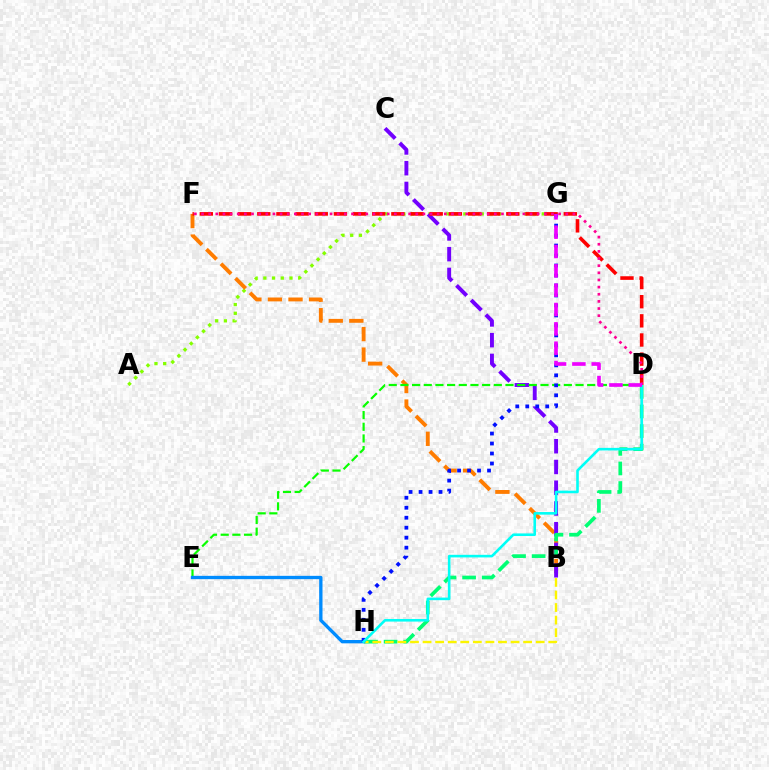{('A', 'G'): [{'color': '#84ff00', 'line_style': 'dotted', 'thickness': 2.37}], ('B', 'F'): [{'color': '#ff7c00', 'line_style': 'dashed', 'thickness': 2.79}], ('B', 'C'): [{'color': '#7200ff', 'line_style': 'dashed', 'thickness': 2.82}], ('D', 'H'): [{'color': '#00ff74', 'line_style': 'dashed', 'thickness': 2.66}, {'color': '#00fff6', 'line_style': 'solid', 'thickness': 1.87}], ('B', 'H'): [{'color': '#fcf500', 'line_style': 'dashed', 'thickness': 1.71}], ('D', 'E'): [{'color': '#08ff00', 'line_style': 'dashed', 'thickness': 1.59}], ('E', 'H'): [{'color': '#008cff', 'line_style': 'solid', 'thickness': 2.39}], ('D', 'F'): [{'color': '#ff0000', 'line_style': 'dashed', 'thickness': 2.6}, {'color': '#ff0094', 'line_style': 'dotted', 'thickness': 1.94}], ('G', 'H'): [{'color': '#0010ff', 'line_style': 'dotted', 'thickness': 2.71}], ('D', 'G'): [{'color': '#ee00ff', 'line_style': 'dashed', 'thickness': 2.63}]}